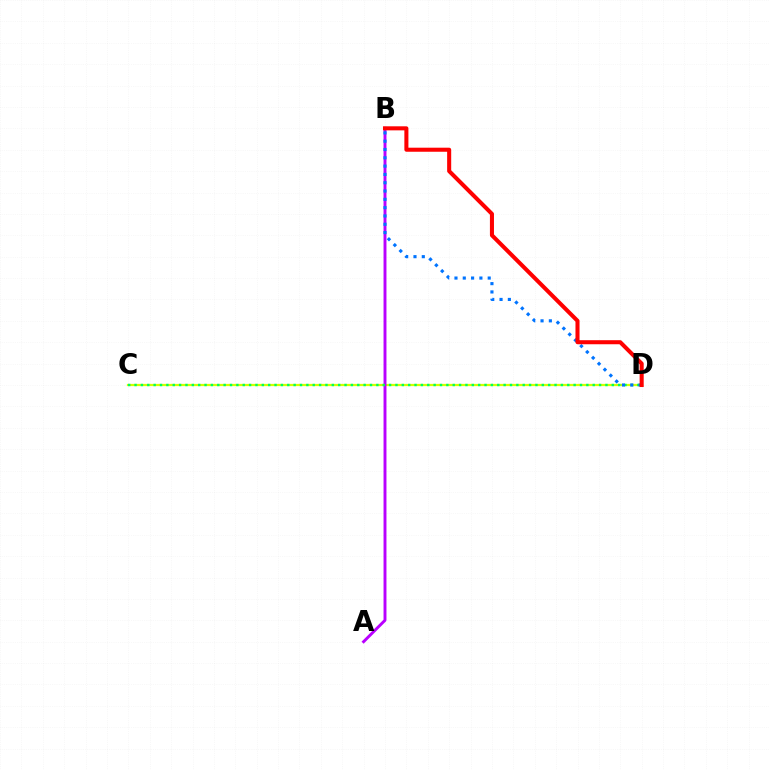{('C', 'D'): [{'color': '#d1ff00', 'line_style': 'solid', 'thickness': 1.62}, {'color': '#00ff5c', 'line_style': 'dotted', 'thickness': 1.73}], ('A', 'B'): [{'color': '#b900ff', 'line_style': 'solid', 'thickness': 2.1}], ('B', 'D'): [{'color': '#0074ff', 'line_style': 'dotted', 'thickness': 2.26}, {'color': '#ff0000', 'line_style': 'solid', 'thickness': 2.92}]}